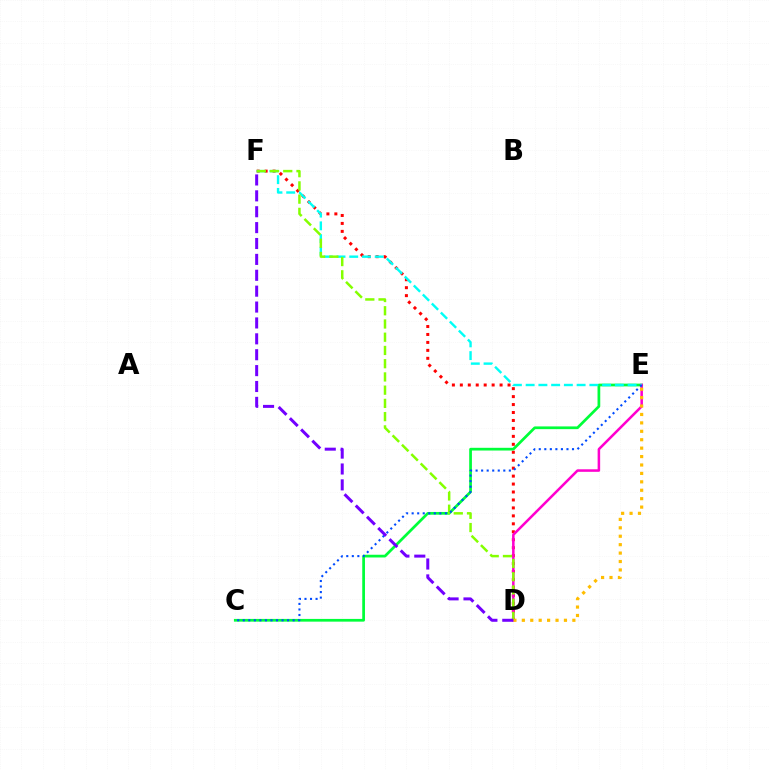{('D', 'F'): [{'color': '#ff0000', 'line_style': 'dotted', 'thickness': 2.16}, {'color': '#84ff00', 'line_style': 'dashed', 'thickness': 1.8}, {'color': '#7200ff', 'line_style': 'dashed', 'thickness': 2.16}], ('C', 'E'): [{'color': '#00ff39', 'line_style': 'solid', 'thickness': 1.96}, {'color': '#004bff', 'line_style': 'dotted', 'thickness': 1.51}], ('D', 'E'): [{'color': '#ff00cf', 'line_style': 'solid', 'thickness': 1.82}, {'color': '#ffbd00', 'line_style': 'dotted', 'thickness': 2.29}], ('E', 'F'): [{'color': '#00fff6', 'line_style': 'dashed', 'thickness': 1.73}]}